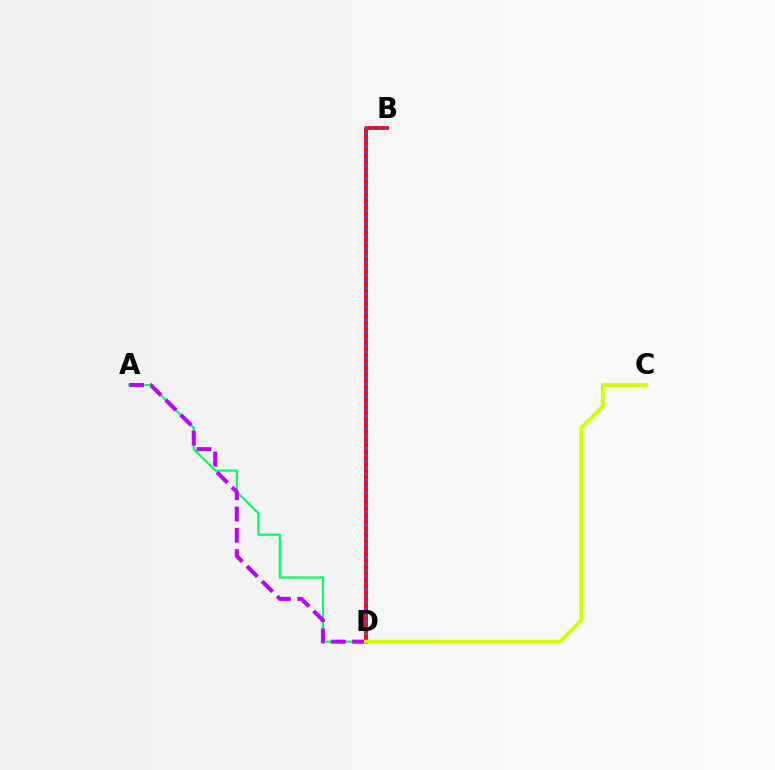{('A', 'D'): [{'color': '#00ff5c', 'line_style': 'solid', 'thickness': 1.55}, {'color': '#b900ff', 'line_style': 'dashed', 'thickness': 2.89}], ('B', 'D'): [{'color': '#ff0000', 'line_style': 'solid', 'thickness': 2.81}, {'color': '#0074ff', 'line_style': 'dotted', 'thickness': 1.74}], ('C', 'D'): [{'color': '#d1ff00', 'line_style': 'solid', 'thickness': 2.74}]}